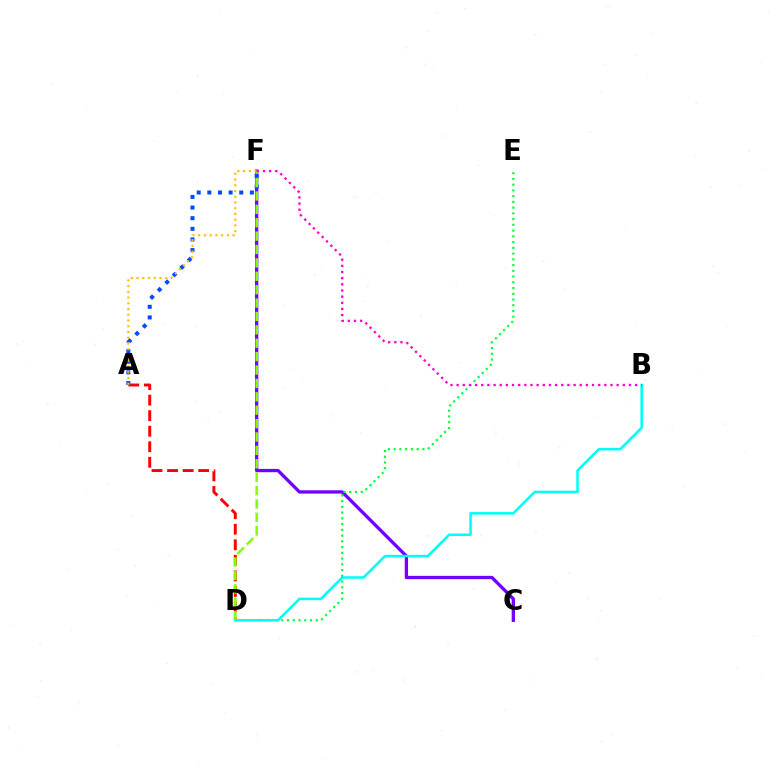{('C', 'F'): [{'color': '#7200ff', 'line_style': 'solid', 'thickness': 2.39}], ('D', 'E'): [{'color': '#00ff39', 'line_style': 'dotted', 'thickness': 1.56}], ('A', 'D'): [{'color': '#ff0000', 'line_style': 'dashed', 'thickness': 2.11}], ('A', 'F'): [{'color': '#004bff', 'line_style': 'dotted', 'thickness': 2.89}, {'color': '#ffbd00', 'line_style': 'dotted', 'thickness': 1.56}], ('D', 'F'): [{'color': '#84ff00', 'line_style': 'dashed', 'thickness': 1.82}], ('B', 'D'): [{'color': '#00fff6', 'line_style': 'solid', 'thickness': 1.82}], ('B', 'F'): [{'color': '#ff00cf', 'line_style': 'dotted', 'thickness': 1.67}]}